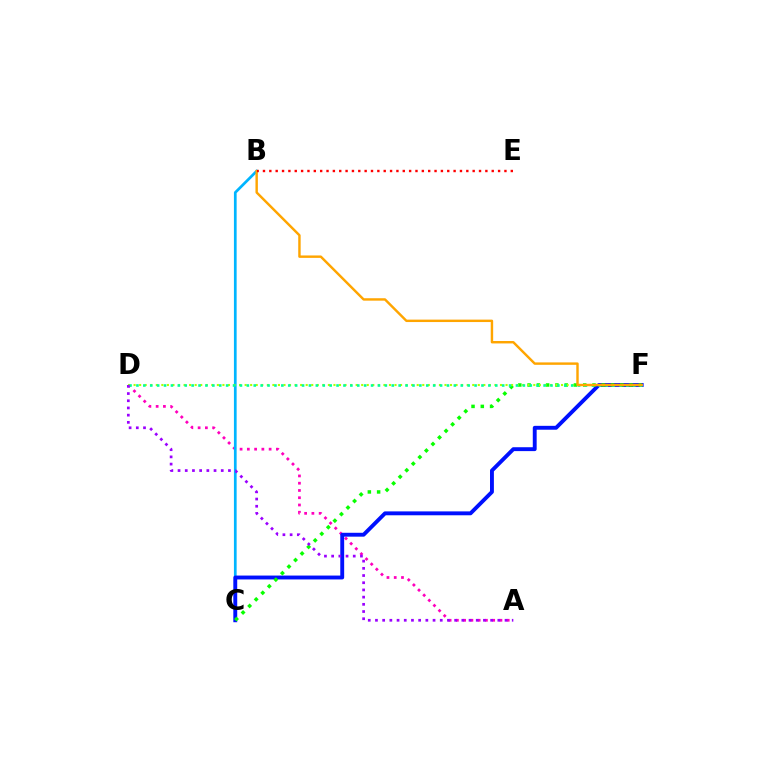{('A', 'D'): [{'color': '#ff00bd', 'line_style': 'dotted', 'thickness': 1.97}, {'color': '#9b00ff', 'line_style': 'dotted', 'thickness': 1.96}], ('B', 'C'): [{'color': '#00b5ff', 'line_style': 'solid', 'thickness': 1.95}], ('C', 'F'): [{'color': '#0010ff', 'line_style': 'solid', 'thickness': 2.8}, {'color': '#08ff00', 'line_style': 'dotted', 'thickness': 2.52}], ('D', 'F'): [{'color': '#b3ff00', 'line_style': 'dotted', 'thickness': 1.51}, {'color': '#00ff9d', 'line_style': 'dotted', 'thickness': 1.87}], ('B', 'F'): [{'color': '#ffa500', 'line_style': 'solid', 'thickness': 1.75}], ('B', 'E'): [{'color': '#ff0000', 'line_style': 'dotted', 'thickness': 1.73}]}